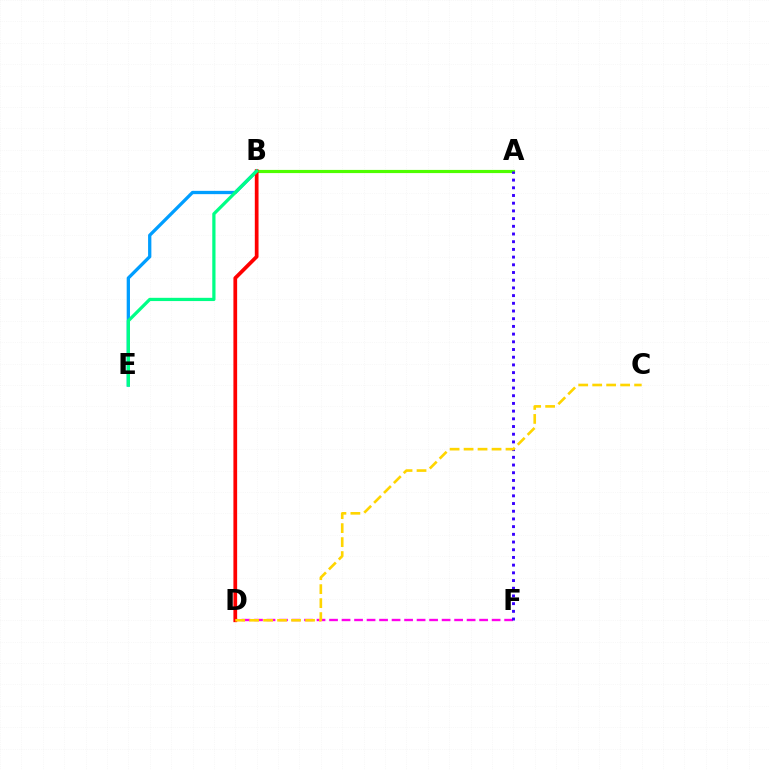{('B', 'E'): [{'color': '#009eff', 'line_style': 'solid', 'thickness': 2.37}, {'color': '#00ff86', 'line_style': 'solid', 'thickness': 2.33}], ('D', 'F'): [{'color': '#ff00ed', 'line_style': 'dashed', 'thickness': 1.7}], ('A', 'B'): [{'color': '#4fff00', 'line_style': 'solid', 'thickness': 2.29}], ('A', 'F'): [{'color': '#3700ff', 'line_style': 'dotted', 'thickness': 2.09}], ('B', 'D'): [{'color': '#ff0000', 'line_style': 'solid', 'thickness': 2.68}], ('C', 'D'): [{'color': '#ffd500', 'line_style': 'dashed', 'thickness': 1.9}]}